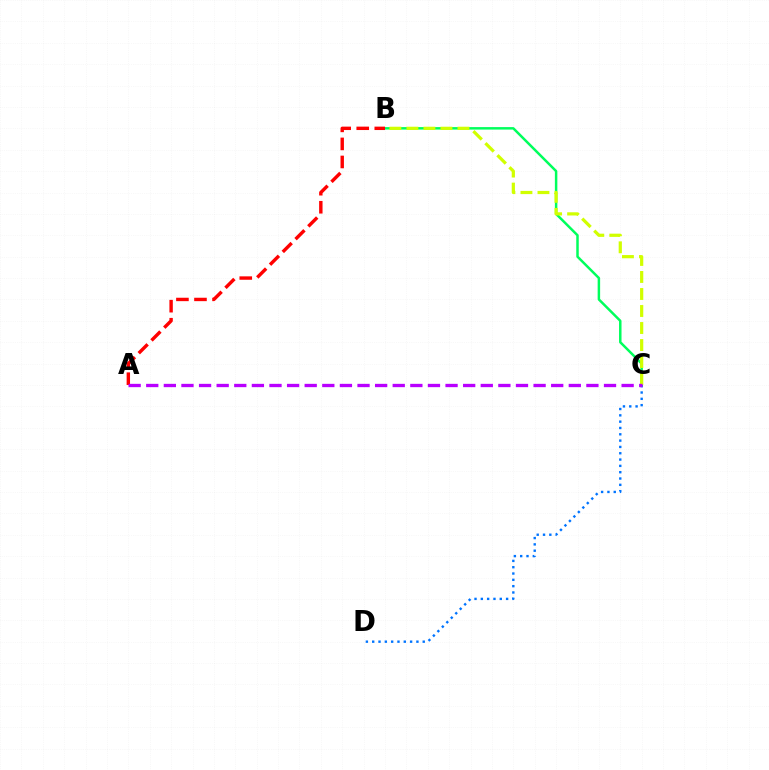{('B', 'C'): [{'color': '#00ff5c', 'line_style': 'solid', 'thickness': 1.79}, {'color': '#d1ff00', 'line_style': 'dashed', 'thickness': 2.31}], ('C', 'D'): [{'color': '#0074ff', 'line_style': 'dotted', 'thickness': 1.72}], ('A', 'B'): [{'color': '#ff0000', 'line_style': 'dashed', 'thickness': 2.45}], ('A', 'C'): [{'color': '#b900ff', 'line_style': 'dashed', 'thickness': 2.39}]}